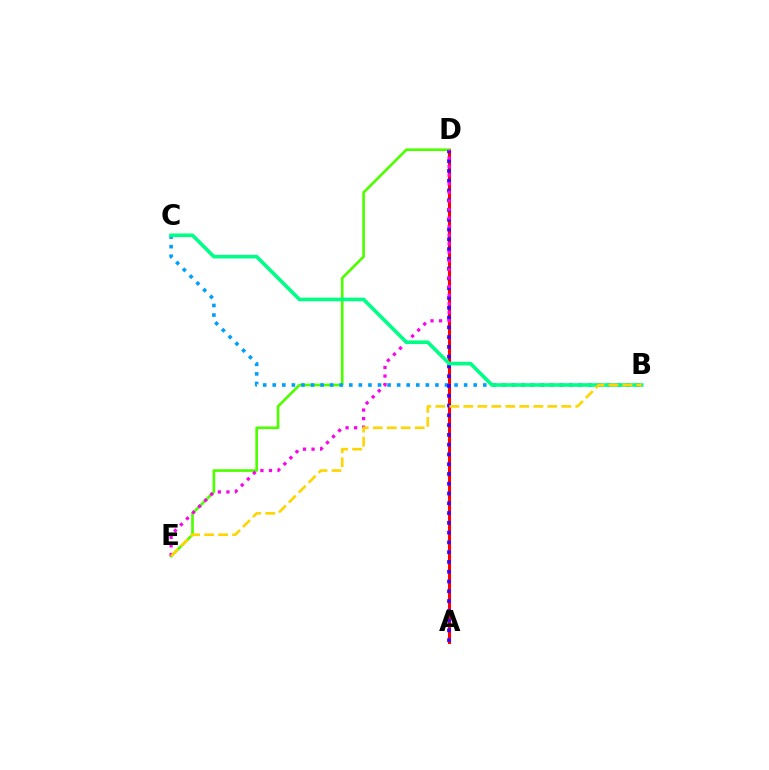{('A', 'D'): [{'color': '#ff0000', 'line_style': 'solid', 'thickness': 2.23}, {'color': '#3700ff', 'line_style': 'dotted', 'thickness': 2.66}], ('D', 'E'): [{'color': '#4fff00', 'line_style': 'solid', 'thickness': 1.92}, {'color': '#ff00ed', 'line_style': 'dotted', 'thickness': 2.33}], ('B', 'C'): [{'color': '#009eff', 'line_style': 'dotted', 'thickness': 2.6}, {'color': '#00ff86', 'line_style': 'solid', 'thickness': 2.6}], ('B', 'E'): [{'color': '#ffd500', 'line_style': 'dashed', 'thickness': 1.9}]}